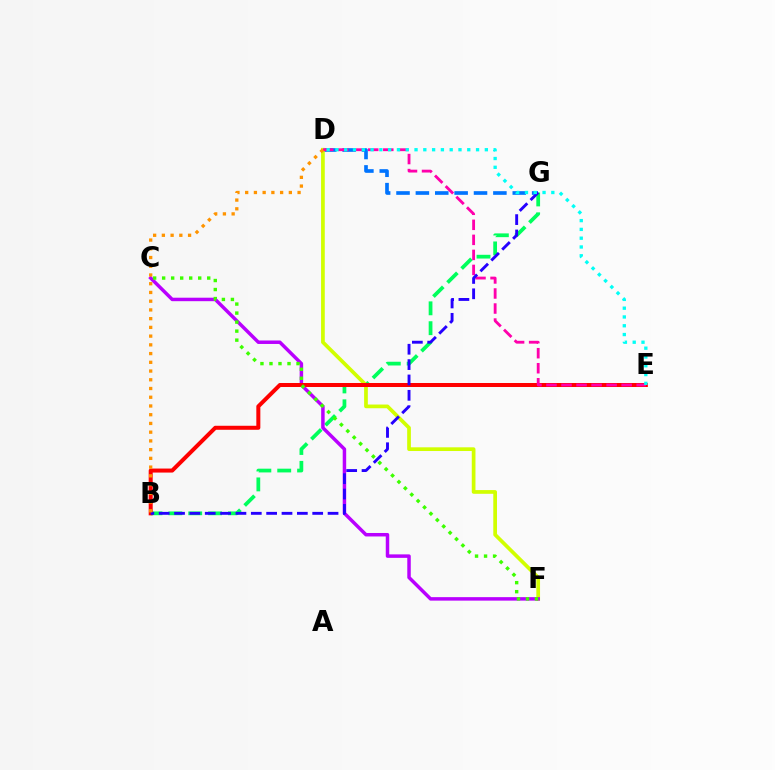{('D', 'G'): [{'color': '#0074ff', 'line_style': 'dashed', 'thickness': 2.63}], ('B', 'G'): [{'color': '#00ff5c', 'line_style': 'dashed', 'thickness': 2.7}, {'color': '#2500ff', 'line_style': 'dashed', 'thickness': 2.09}], ('D', 'F'): [{'color': '#d1ff00', 'line_style': 'solid', 'thickness': 2.67}], ('C', 'F'): [{'color': '#b900ff', 'line_style': 'solid', 'thickness': 2.5}, {'color': '#3dff00', 'line_style': 'dotted', 'thickness': 2.45}], ('B', 'E'): [{'color': '#ff0000', 'line_style': 'solid', 'thickness': 2.89}], ('D', 'E'): [{'color': '#ff00ac', 'line_style': 'dashed', 'thickness': 2.04}, {'color': '#00fff6', 'line_style': 'dotted', 'thickness': 2.39}], ('B', 'D'): [{'color': '#ff9400', 'line_style': 'dotted', 'thickness': 2.37}]}